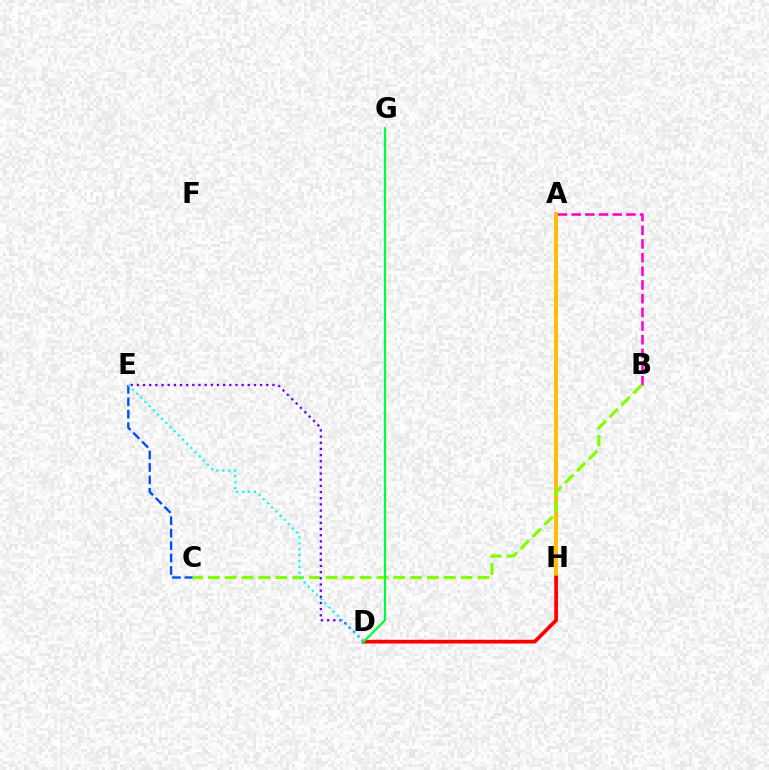{('A', 'B'): [{'color': '#ff00cf', 'line_style': 'dashed', 'thickness': 1.86}], ('A', 'H'): [{'color': '#ffbd00', 'line_style': 'solid', 'thickness': 2.8}], ('B', 'C'): [{'color': '#84ff00', 'line_style': 'dashed', 'thickness': 2.29}], ('D', 'E'): [{'color': '#7200ff', 'line_style': 'dotted', 'thickness': 1.67}, {'color': '#00fff6', 'line_style': 'dotted', 'thickness': 1.6}], ('D', 'H'): [{'color': '#ff0000', 'line_style': 'solid', 'thickness': 2.68}], ('C', 'E'): [{'color': '#004bff', 'line_style': 'dashed', 'thickness': 1.69}], ('D', 'G'): [{'color': '#00ff39', 'line_style': 'solid', 'thickness': 1.58}]}